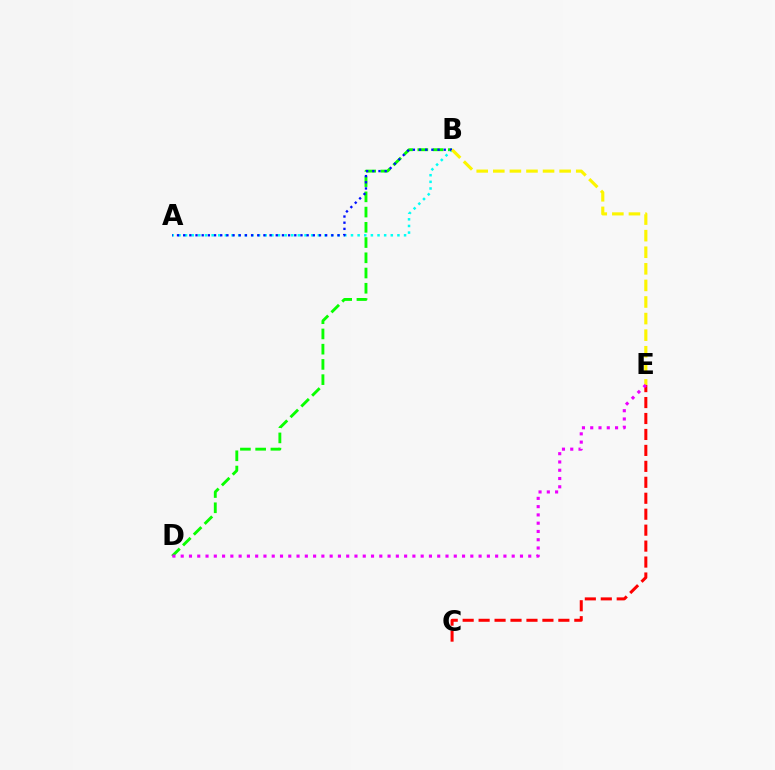{('B', 'D'): [{'color': '#08ff00', 'line_style': 'dashed', 'thickness': 2.07}], ('A', 'B'): [{'color': '#00fff6', 'line_style': 'dotted', 'thickness': 1.8}, {'color': '#0010ff', 'line_style': 'dotted', 'thickness': 1.68}], ('C', 'E'): [{'color': '#ff0000', 'line_style': 'dashed', 'thickness': 2.17}], ('B', 'E'): [{'color': '#fcf500', 'line_style': 'dashed', 'thickness': 2.25}], ('D', 'E'): [{'color': '#ee00ff', 'line_style': 'dotted', 'thickness': 2.25}]}